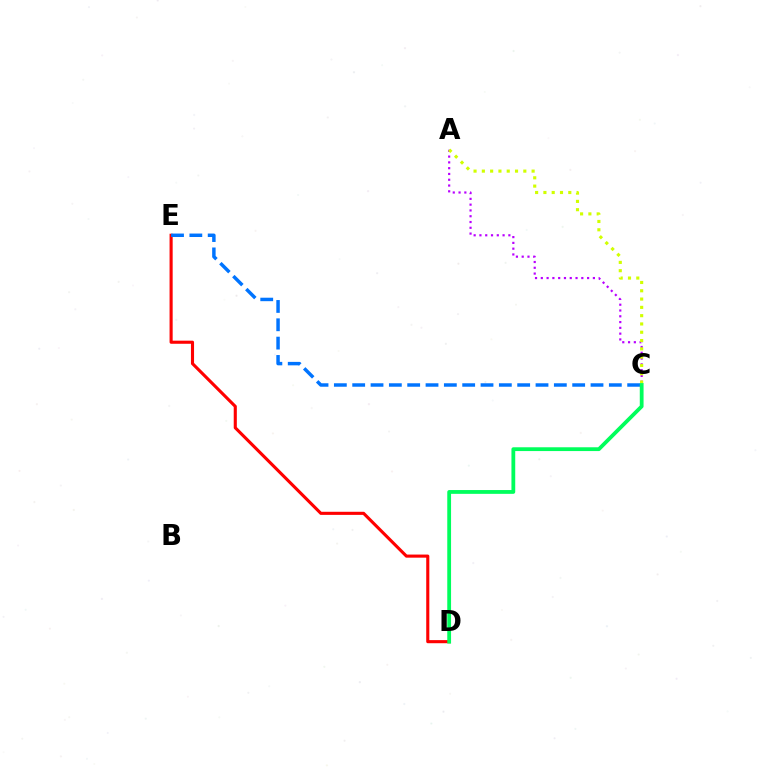{('A', 'C'): [{'color': '#b900ff', 'line_style': 'dotted', 'thickness': 1.57}, {'color': '#d1ff00', 'line_style': 'dotted', 'thickness': 2.25}], ('D', 'E'): [{'color': '#ff0000', 'line_style': 'solid', 'thickness': 2.23}], ('C', 'E'): [{'color': '#0074ff', 'line_style': 'dashed', 'thickness': 2.49}], ('C', 'D'): [{'color': '#00ff5c', 'line_style': 'solid', 'thickness': 2.73}]}